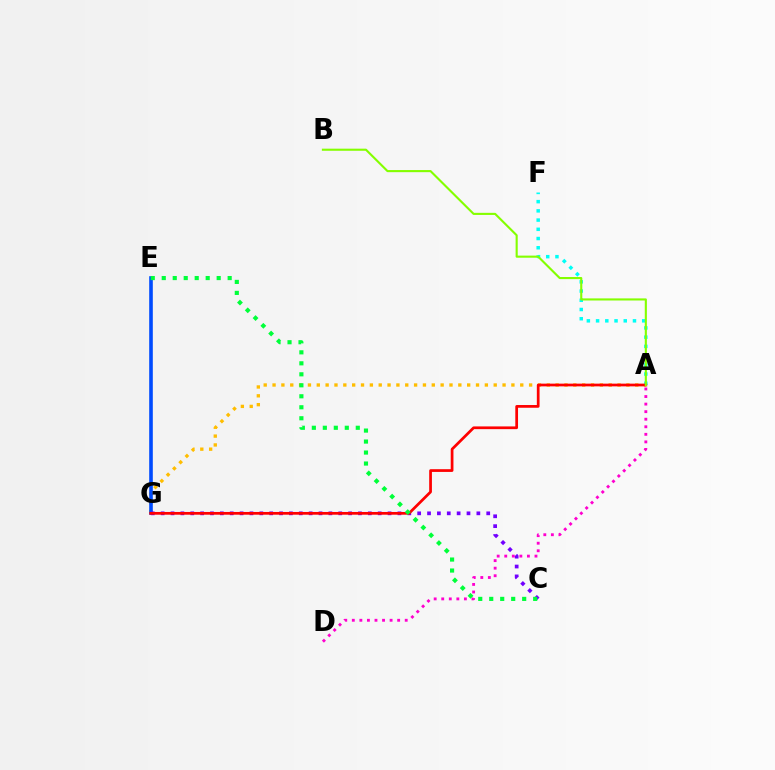{('A', 'G'): [{'color': '#ffbd00', 'line_style': 'dotted', 'thickness': 2.4}, {'color': '#ff0000', 'line_style': 'solid', 'thickness': 1.97}], ('E', 'G'): [{'color': '#004bff', 'line_style': 'solid', 'thickness': 2.61}], ('C', 'G'): [{'color': '#7200ff', 'line_style': 'dotted', 'thickness': 2.68}], ('A', 'F'): [{'color': '#00fff6', 'line_style': 'dotted', 'thickness': 2.51}], ('A', 'D'): [{'color': '#ff00cf', 'line_style': 'dotted', 'thickness': 2.05}], ('C', 'E'): [{'color': '#00ff39', 'line_style': 'dotted', 'thickness': 2.99}], ('A', 'B'): [{'color': '#84ff00', 'line_style': 'solid', 'thickness': 1.52}]}